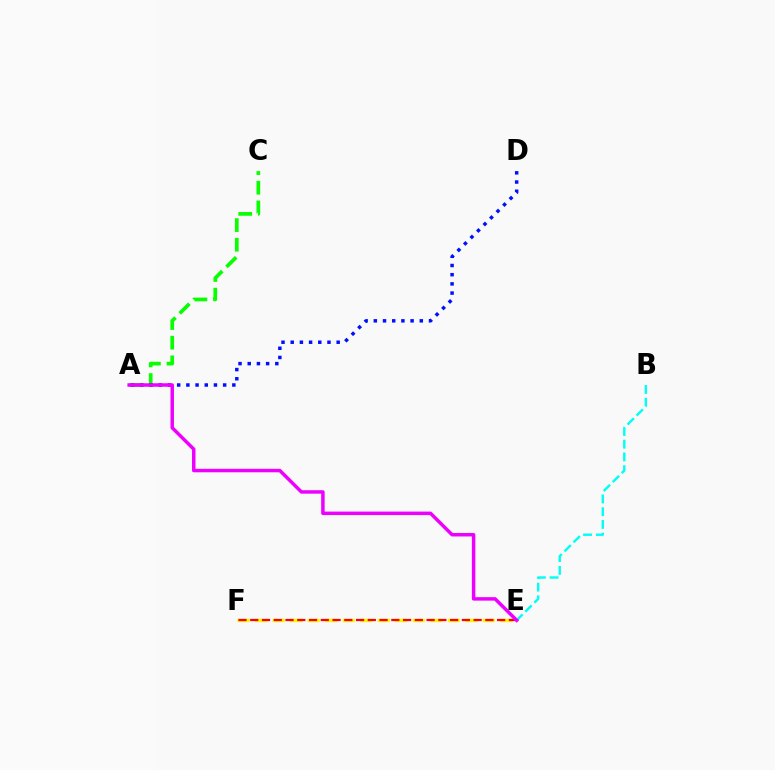{('A', 'C'): [{'color': '#08ff00', 'line_style': 'dashed', 'thickness': 2.67}], ('E', 'F'): [{'color': '#fcf500', 'line_style': 'dashed', 'thickness': 2.38}, {'color': '#ff0000', 'line_style': 'dashed', 'thickness': 1.6}], ('B', 'E'): [{'color': '#00fff6', 'line_style': 'dashed', 'thickness': 1.73}], ('A', 'D'): [{'color': '#0010ff', 'line_style': 'dotted', 'thickness': 2.5}], ('A', 'E'): [{'color': '#ee00ff', 'line_style': 'solid', 'thickness': 2.5}]}